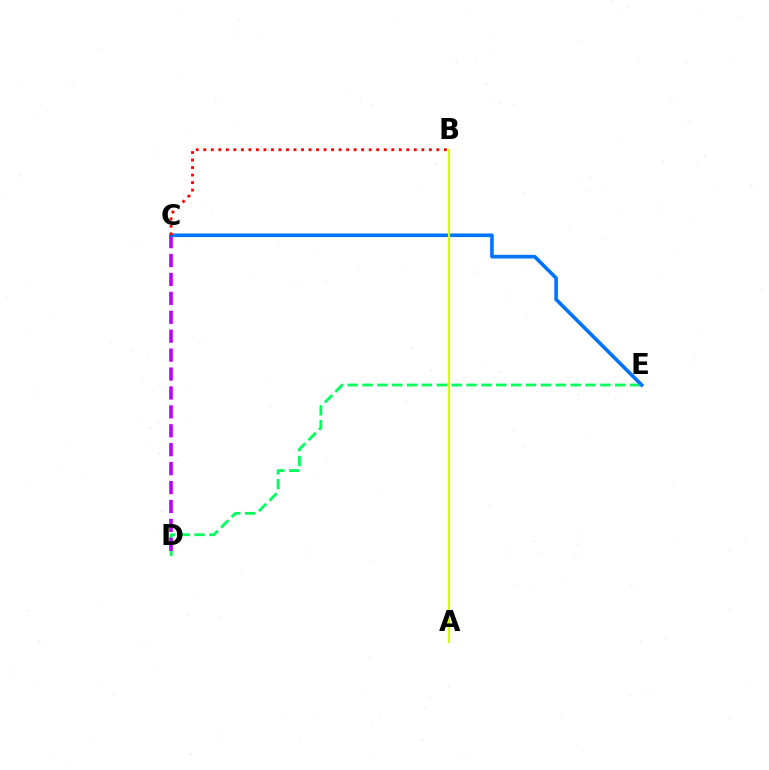{('D', 'E'): [{'color': '#00ff5c', 'line_style': 'dashed', 'thickness': 2.02}], ('C', 'D'): [{'color': '#b900ff', 'line_style': 'dashed', 'thickness': 2.57}], ('C', 'E'): [{'color': '#0074ff', 'line_style': 'solid', 'thickness': 2.6}], ('A', 'B'): [{'color': '#d1ff00', 'line_style': 'solid', 'thickness': 1.54}], ('B', 'C'): [{'color': '#ff0000', 'line_style': 'dotted', 'thickness': 2.04}]}